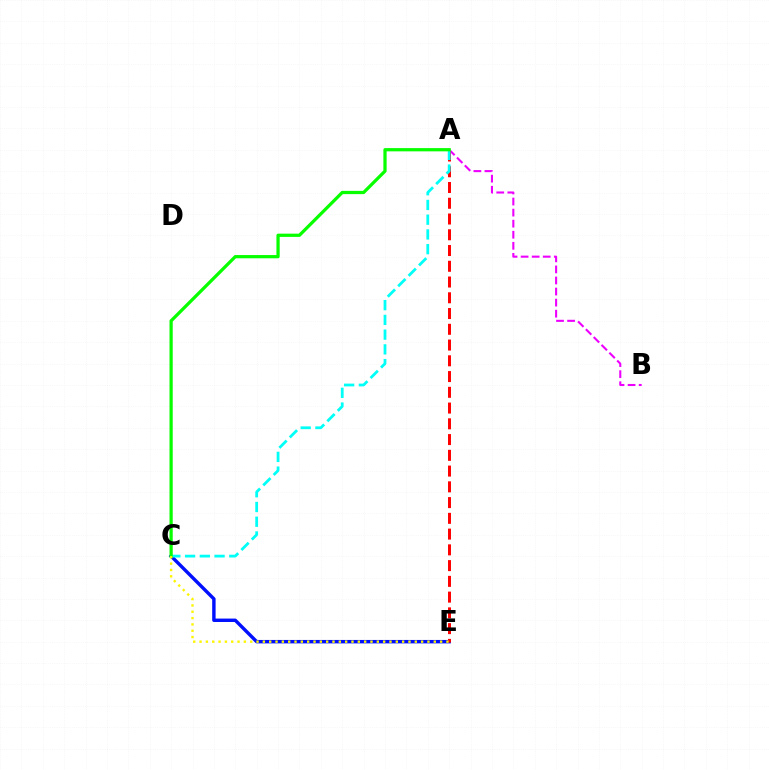{('C', 'E'): [{'color': '#0010ff', 'line_style': 'solid', 'thickness': 2.46}, {'color': '#fcf500', 'line_style': 'dotted', 'thickness': 1.72}], ('A', 'B'): [{'color': '#ee00ff', 'line_style': 'dashed', 'thickness': 1.5}], ('A', 'E'): [{'color': '#ff0000', 'line_style': 'dashed', 'thickness': 2.14}], ('A', 'C'): [{'color': '#00fff6', 'line_style': 'dashed', 'thickness': 2.0}, {'color': '#08ff00', 'line_style': 'solid', 'thickness': 2.33}]}